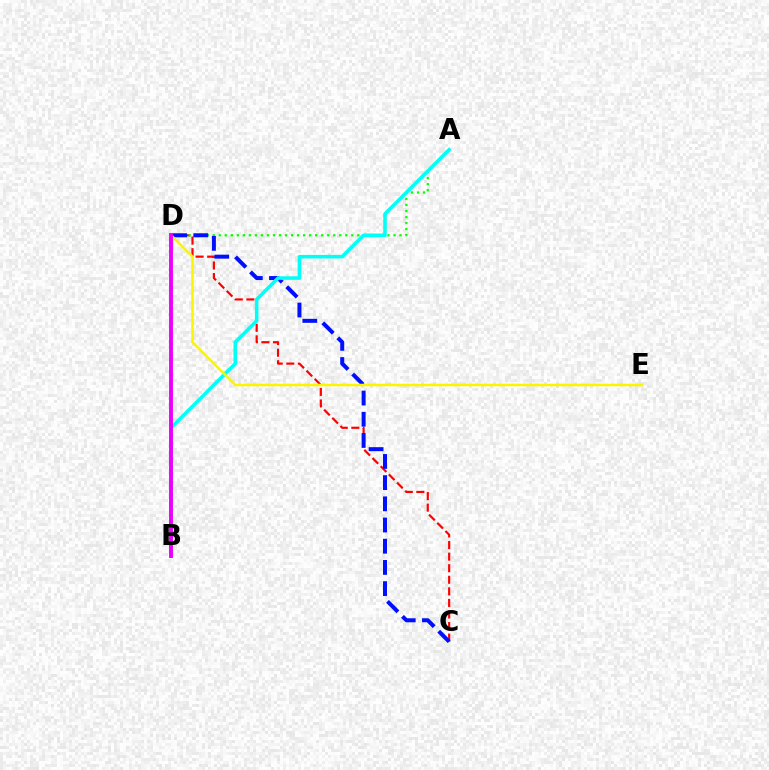{('C', 'D'): [{'color': '#ff0000', 'line_style': 'dashed', 'thickness': 1.57}, {'color': '#0010ff', 'line_style': 'dashed', 'thickness': 2.88}], ('A', 'D'): [{'color': '#08ff00', 'line_style': 'dotted', 'thickness': 1.64}], ('A', 'B'): [{'color': '#00fff6', 'line_style': 'solid', 'thickness': 2.57}], ('D', 'E'): [{'color': '#fcf500', 'line_style': 'solid', 'thickness': 1.82}], ('B', 'D'): [{'color': '#ee00ff', 'line_style': 'solid', 'thickness': 2.81}]}